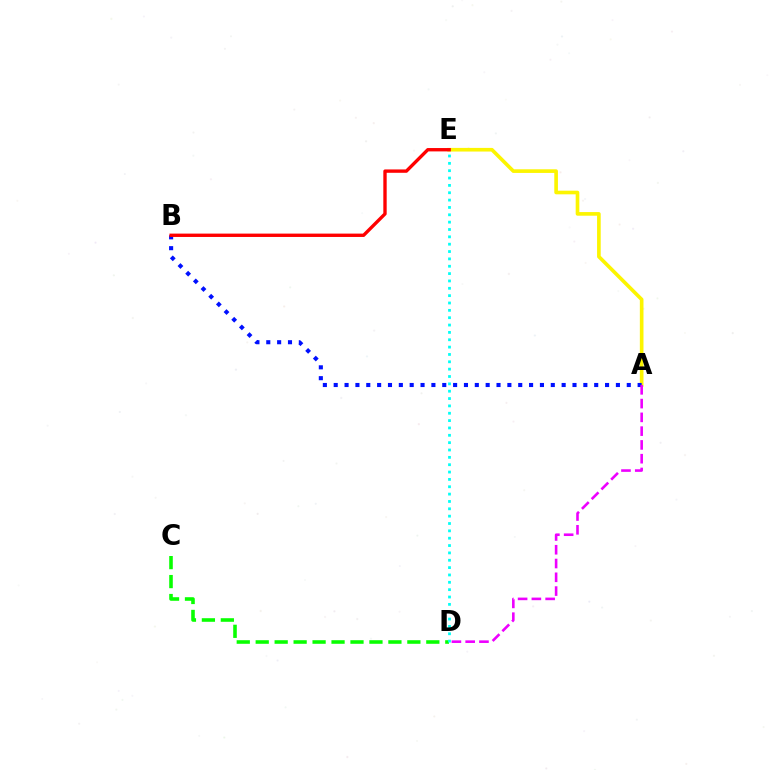{('A', 'E'): [{'color': '#fcf500', 'line_style': 'solid', 'thickness': 2.62}], ('A', 'B'): [{'color': '#0010ff', 'line_style': 'dotted', 'thickness': 2.95}], ('C', 'D'): [{'color': '#08ff00', 'line_style': 'dashed', 'thickness': 2.58}], ('B', 'E'): [{'color': '#ff0000', 'line_style': 'solid', 'thickness': 2.42}], ('D', 'E'): [{'color': '#00fff6', 'line_style': 'dotted', 'thickness': 2.0}], ('A', 'D'): [{'color': '#ee00ff', 'line_style': 'dashed', 'thickness': 1.87}]}